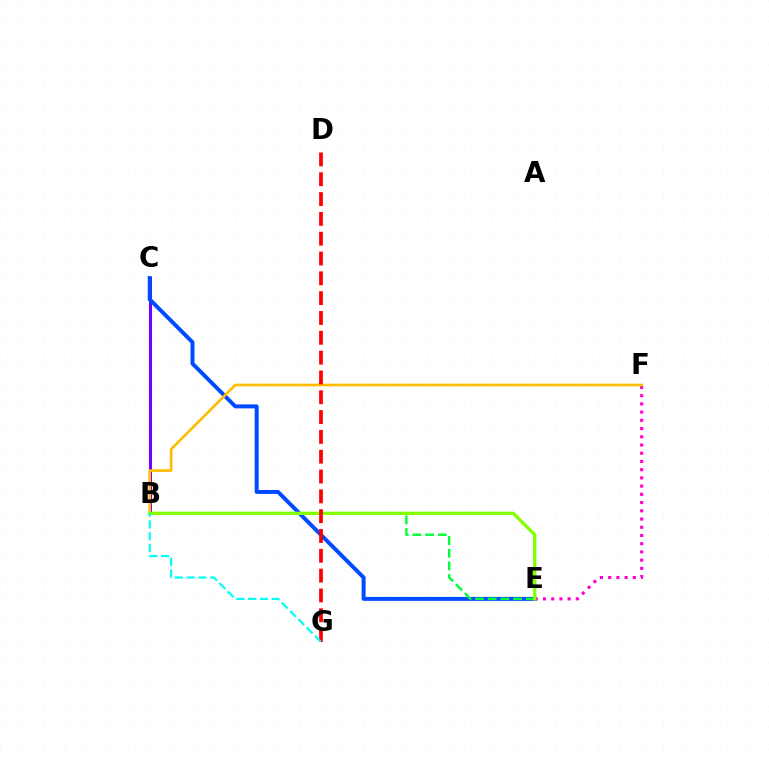{('B', 'C'): [{'color': '#7200ff', 'line_style': 'solid', 'thickness': 2.19}], ('C', 'E'): [{'color': '#004bff', 'line_style': 'solid', 'thickness': 2.85}], ('B', 'E'): [{'color': '#00ff39', 'line_style': 'dashed', 'thickness': 1.72}, {'color': '#84ff00', 'line_style': 'solid', 'thickness': 2.38}], ('E', 'F'): [{'color': '#ff00cf', 'line_style': 'dotted', 'thickness': 2.23}], ('B', 'F'): [{'color': '#ffbd00', 'line_style': 'solid', 'thickness': 1.92}], ('D', 'G'): [{'color': '#ff0000', 'line_style': 'dashed', 'thickness': 2.69}], ('B', 'G'): [{'color': '#00fff6', 'line_style': 'dashed', 'thickness': 1.6}]}